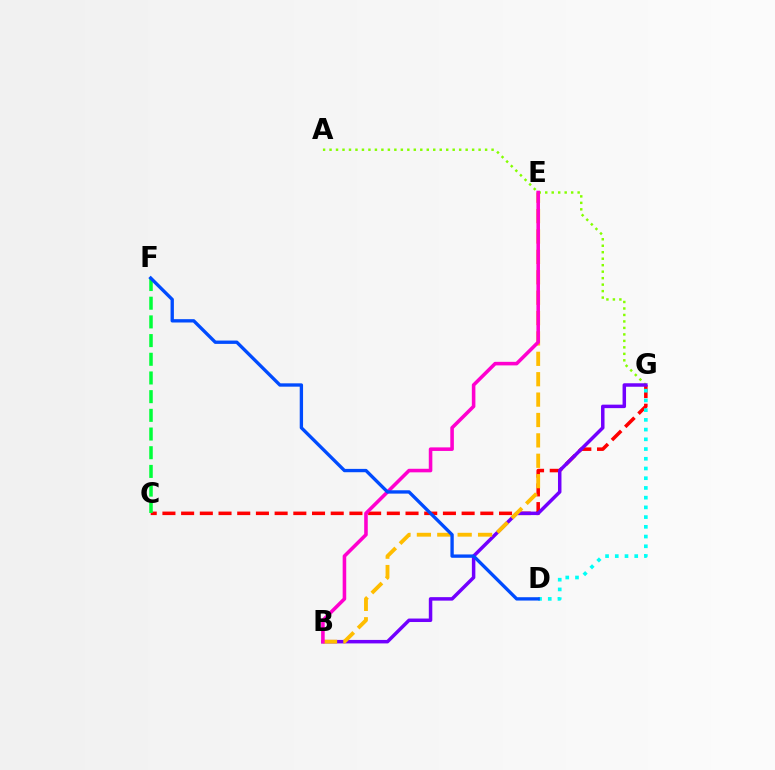{('A', 'G'): [{'color': '#84ff00', 'line_style': 'dotted', 'thickness': 1.76}], ('C', 'G'): [{'color': '#ff0000', 'line_style': 'dashed', 'thickness': 2.54}], ('D', 'G'): [{'color': '#00fff6', 'line_style': 'dotted', 'thickness': 2.64}], ('B', 'G'): [{'color': '#7200ff', 'line_style': 'solid', 'thickness': 2.51}], ('B', 'E'): [{'color': '#ffbd00', 'line_style': 'dashed', 'thickness': 2.77}, {'color': '#ff00cf', 'line_style': 'solid', 'thickness': 2.57}], ('C', 'F'): [{'color': '#00ff39', 'line_style': 'dashed', 'thickness': 2.54}], ('D', 'F'): [{'color': '#004bff', 'line_style': 'solid', 'thickness': 2.4}]}